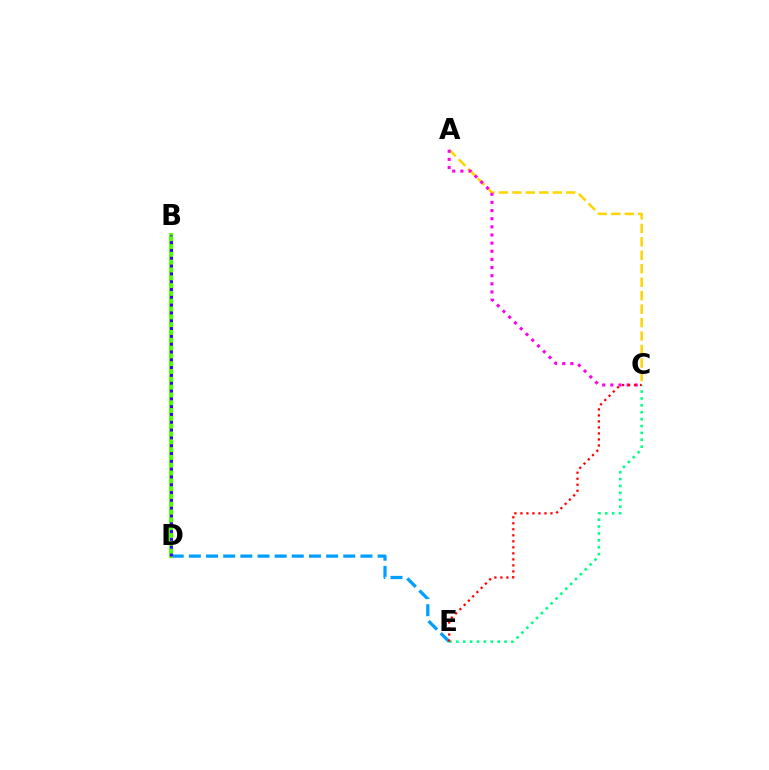{('D', 'E'): [{'color': '#009eff', 'line_style': 'dashed', 'thickness': 2.33}], ('A', 'C'): [{'color': '#ffd500', 'line_style': 'dashed', 'thickness': 1.83}, {'color': '#ff00ed', 'line_style': 'dotted', 'thickness': 2.21}], ('B', 'D'): [{'color': '#4fff00', 'line_style': 'solid', 'thickness': 2.88}, {'color': '#3700ff', 'line_style': 'dotted', 'thickness': 2.12}], ('C', 'E'): [{'color': '#00ff86', 'line_style': 'dotted', 'thickness': 1.87}, {'color': '#ff0000', 'line_style': 'dotted', 'thickness': 1.63}]}